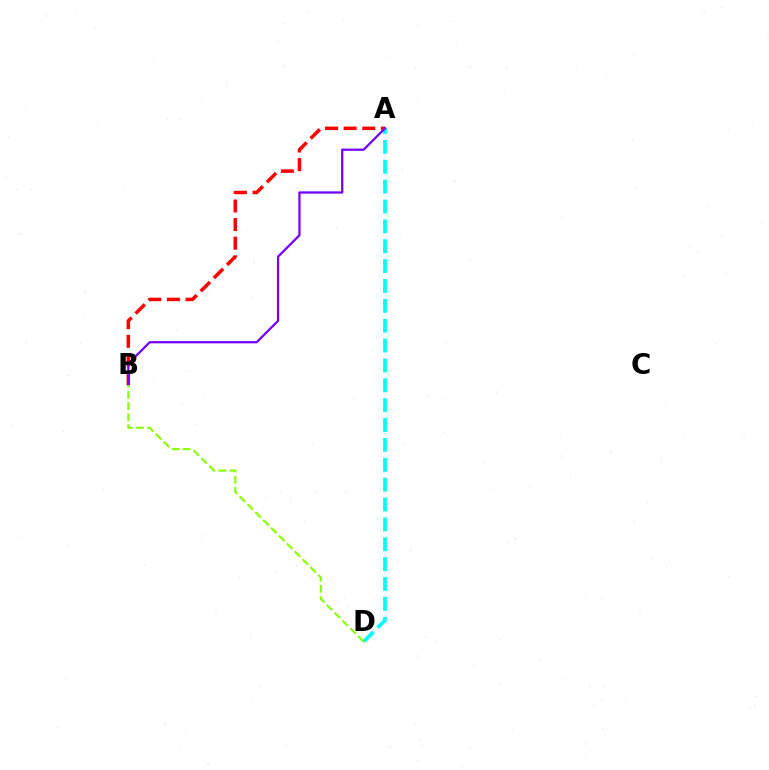{('A', 'D'): [{'color': '#00fff6', 'line_style': 'dashed', 'thickness': 2.7}], ('A', 'B'): [{'color': '#ff0000', 'line_style': 'dashed', 'thickness': 2.53}, {'color': '#7200ff', 'line_style': 'solid', 'thickness': 1.62}], ('B', 'D'): [{'color': '#84ff00', 'line_style': 'dashed', 'thickness': 1.51}]}